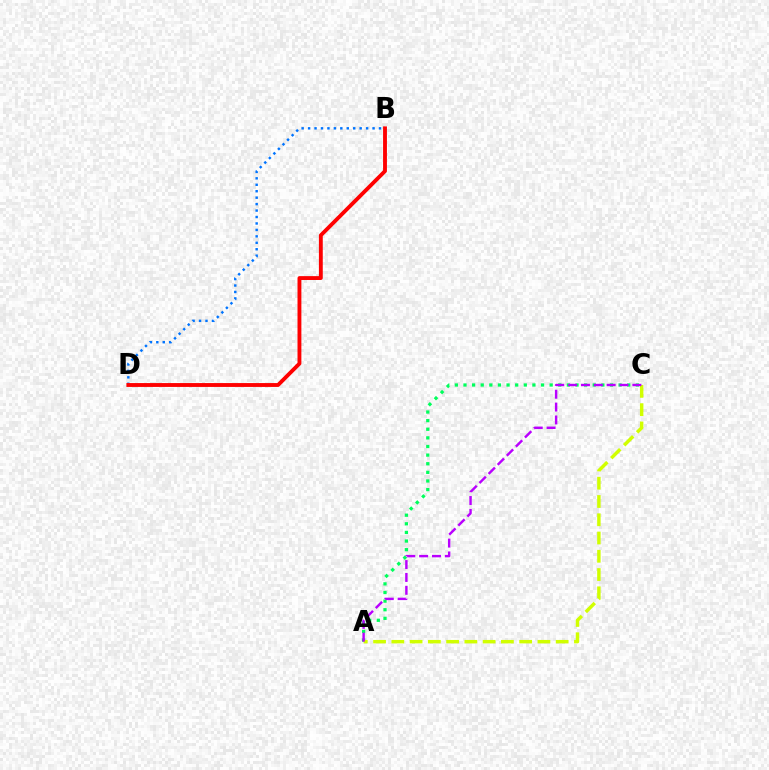{('A', 'C'): [{'color': '#00ff5c', 'line_style': 'dotted', 'thickness': 2.34}, {'color': '#d1ff00', 'line_style': 'dashed', 'thickness': 2.48}, {'color': '#b900ff', 'line_style': 'dashed', 'thickness': 1.75}], ('B', 'D'): [{'color': '#0074ff', 'line_style': 'dotted', 'thickness': 1.75}, {'color': '#ff0000', 'line_style': 'solid', 'thickness': 2.78}]}